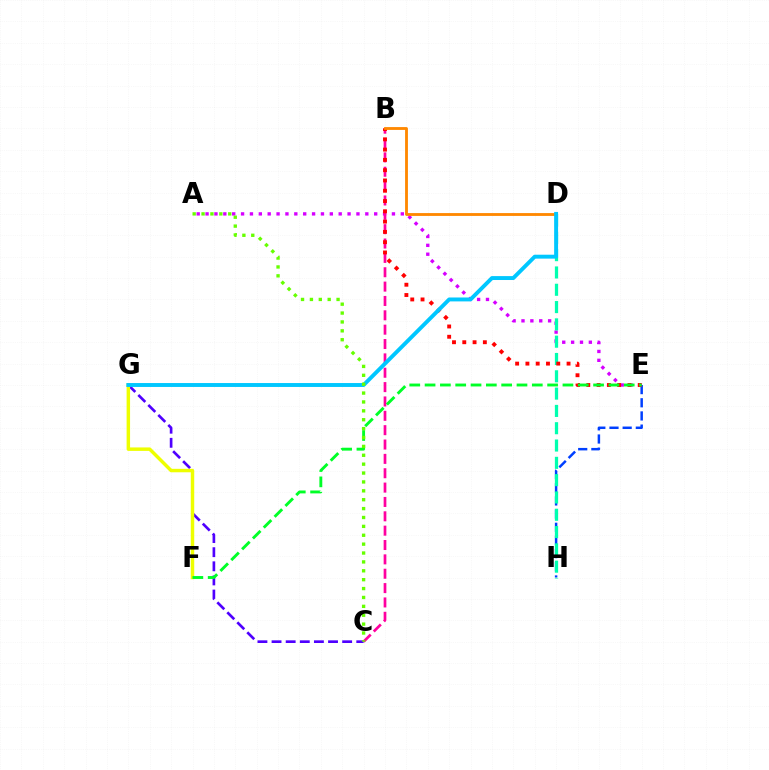{('A', 'E'): [{'color': '#d600ff', 'line_style': 'dotted', 'thickness': 2.41}], ('C', 'G'): [{'color': '#4f00ff', 'line_style': 'dashed', 'thickness': 1.92}], ('F', 'G'): [{'color': '#eeff00', 'line_style': 'solid', 'thickness': 2.49}], ('B', 'C'): [{'color': '#ff00a0', 'line_style': 'dashed', 'thickness': 1.95}], ('E', 'H'): [{'color': '#003fff', 'line_style': 'dashed', 'thickness': 1.79}], ('D', 'H'): [{'color': '#00ffaf', 'line_style': 'dashed', 'thickness': 2.35}], ('B', 'E'): [{'color': '#ff0000', 'line_style': 'dotted', 'thickness': 2.79}], ('E', 'F'): [{'color': '#00ff27', 'line_style': 'dashed', 'thickness': 2.08}], ('B', 'D'): [{'color': '#ff8800', 'line_style': 'solid', 'thickness': 2.04}], ('D', 'G'): [{'color': '#00c7ff', 'line_style': 'solid', 'thickness': 2.82}], ('A', 'C'): [{'color': '#66ff00', 'line_style': 'dotted', 'thickness': 2.41}]}